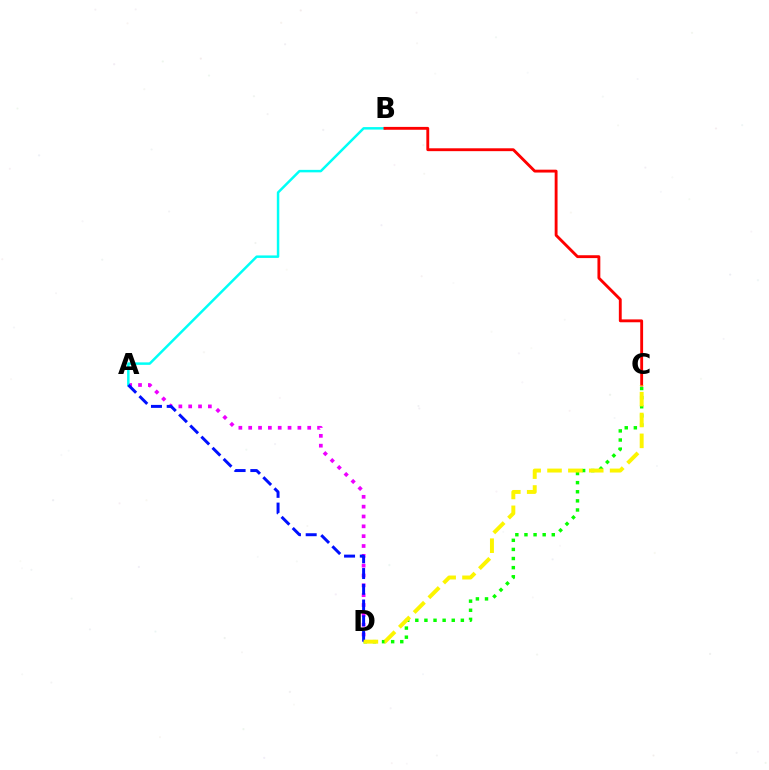{('C', 'D'): [{'color': '#08ff00', 'line_style': 'dotted', 'thickness': 2.47}, {'color': '#fcf500', 'line_style': 'dashed', 'thickness': 2.83}], ('A', 'D'): [{'color': '#ee00ff', 'line_style': 'dotted', 'thickness': 2.67}, {'color': '#0010ff', 'line_style': 'dashed', 'thickness': 2.14}], ('A', 'B'): [{'color': '#00fff6', 'line_style': 'solid', 'thickness': 1.79}], ('B', 'C'): [{'color': '#ff0000', 'line_style': 'solid', 'thickness': 2.06}]}